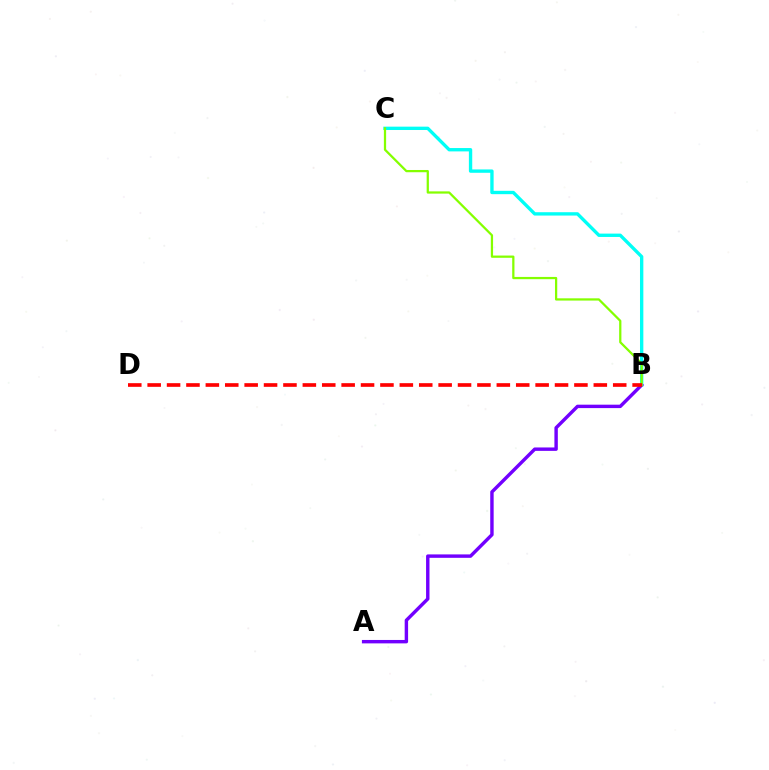{('B', 'C'): [{'color': '#00fff6', 'line_style': 'solid', 'thickness': 2.41}, {'color': '#84ff00', 'line_style': 'solid', 'thickness': 1.62}], ('A', 'B'): [{'color': '#7200ff', 'line_style': 'solid', 'thickness': 2.46}], ('B', 'D'): [{'color': '#ff0000', 'line_style': 'dashed', 'thickness': 2.64}]}